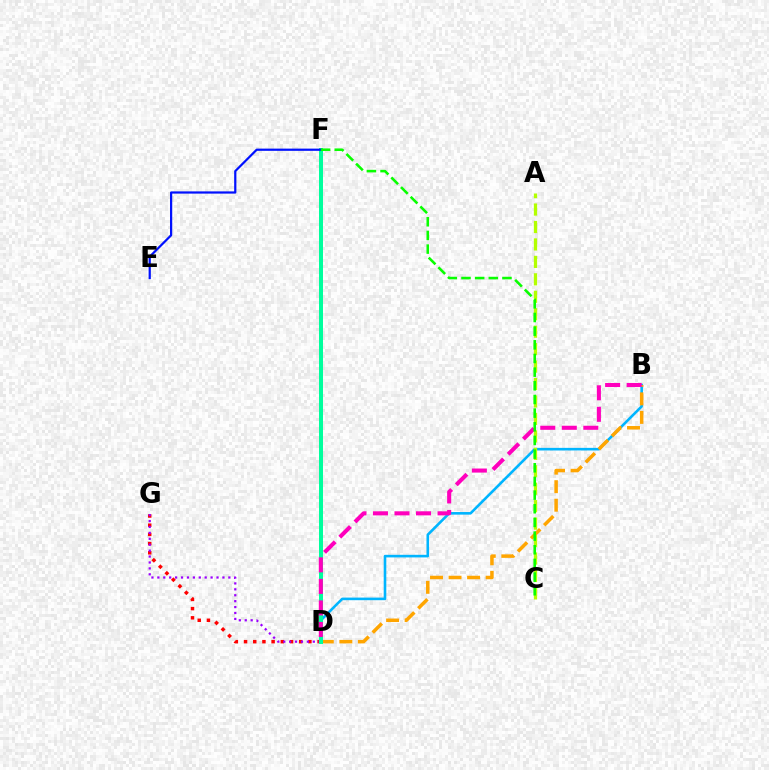{('D', 'G'): [{'color': '#ff0000', 'line_style': 'dotted', 'thickness': 2.5}, {'color': '#9b00ff', 'line_style': 'dotted', 'thickness': 1.61}], ('B', 'D'): [{'color': '#00b5ff', 'line_style': 'solid', 'thickness': 1.87}, {'color': '#ffa500', 'line_style': 'dashed', 'thickness': 2.52}, {'color': '#ff00bd', 'line_style': 'dashed', 'thickness': 2.92}], ('D', 'F'): [{'color': '#00ff9d', 'line_style': 'solid', 'thickness': 2.88}], ('A', 'C'): [{'color': '#b3ff00', 'line_style': 'dashed', 'thickness': 2.37}], ('E', 'F'): [{'color': '#0010ff', 'line_style': 'solid', 'thickness': 1.6}], ('C', 'F'): [{'color': '#08ff00', 'line_style': 'dashed', 'thickness': 1.86}]}